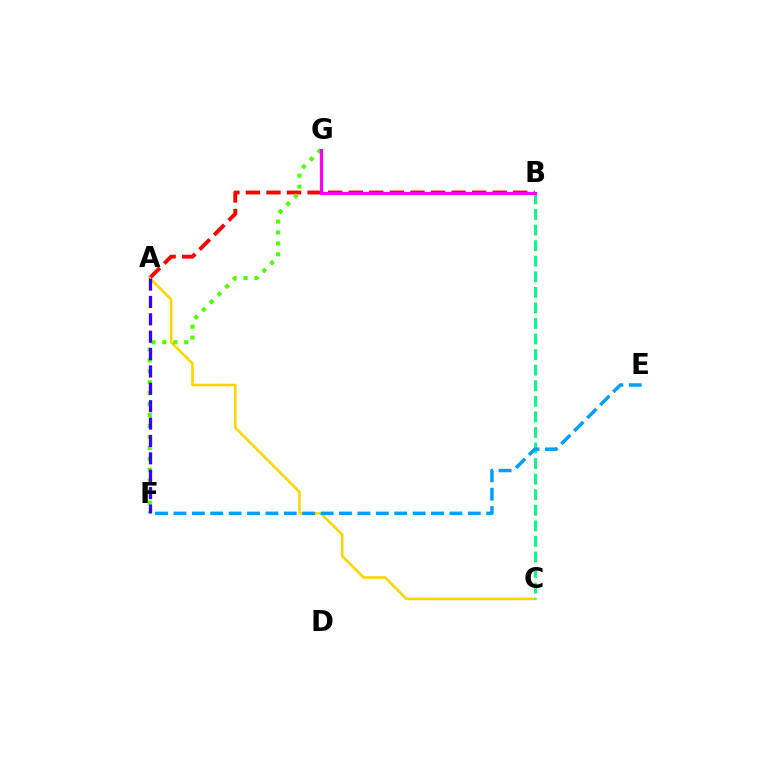{('A', 'B'): [{'color': '#ff0000', 'line_style': 'dashed', 'thickness': 2.79}], ('A', 'C'): [{'color': '#ffd500', 'line_style': 'solid', 'thickness': 1.87}], ('F', 'G'): [{'color': '#4fff00', 'line_style': 'dotted', 'thickness': 2.97}], ('B', 'C'): [{'color': '#00ff86', 'line_style': 'dashed', 'thickness': 2.11}], ('E', 'F'): [{'color': '#009eff', 'line_style': 'dashed', 'thickness': 2.5}], ('A', 'F'): [{'color': '#3700ff', 'line_style': 'dashed', 'thickness': 2.36}], ('B', 'G'): [{'color': '#ff00ed', 'line_style': 'solid', 'thickness': 2.3}]}